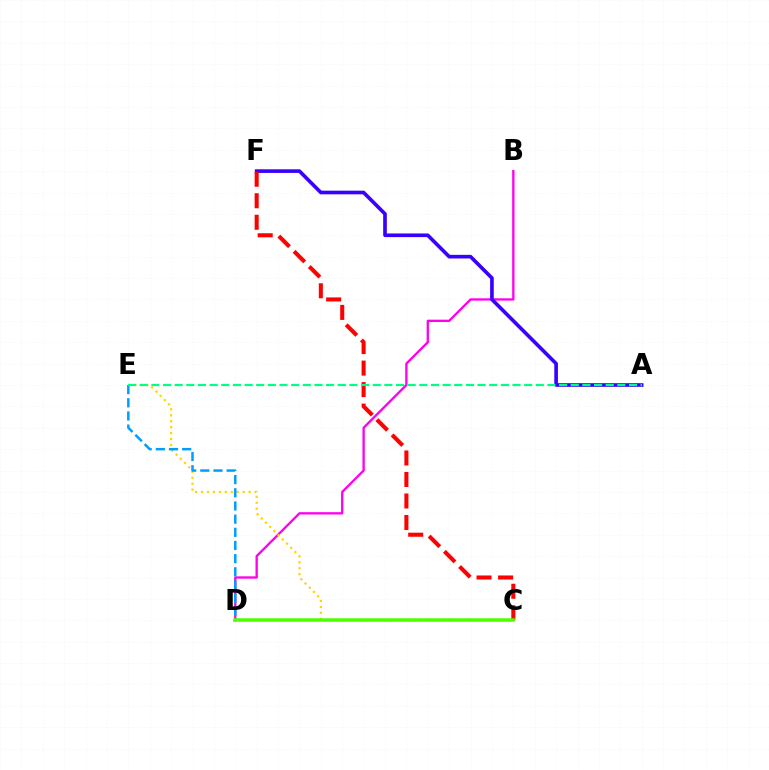{('B', 'D'): [{'color': '#ff00ed', 'line_style': 'solid', 'thickness': 1.67}], ('C', 'E'): [{'color': '#ffd500', 'line_style': 'dotted', 'thickness': 1.61}], ('D', 'E'): [{'color': '#009eff', 'line_style': 'dashed', 'thickness': 1.79}], ('A', 'F'): [{'color': '#3700ff', 'line_style': 'solid', 'thickness': 2.62}], ('C', 'F'): [{'color': '#ff0000', 'line_style': 'dashed', 'thickness': 2.92}], ('A', 'E'): [{'color': '#00ff86', 'line_style': 'dashed', 'thickness': 1.58}], ('C', 'D'): [{'color': '#4fff00', 'line_style': 'solid', 'thickness': 2.53}]}